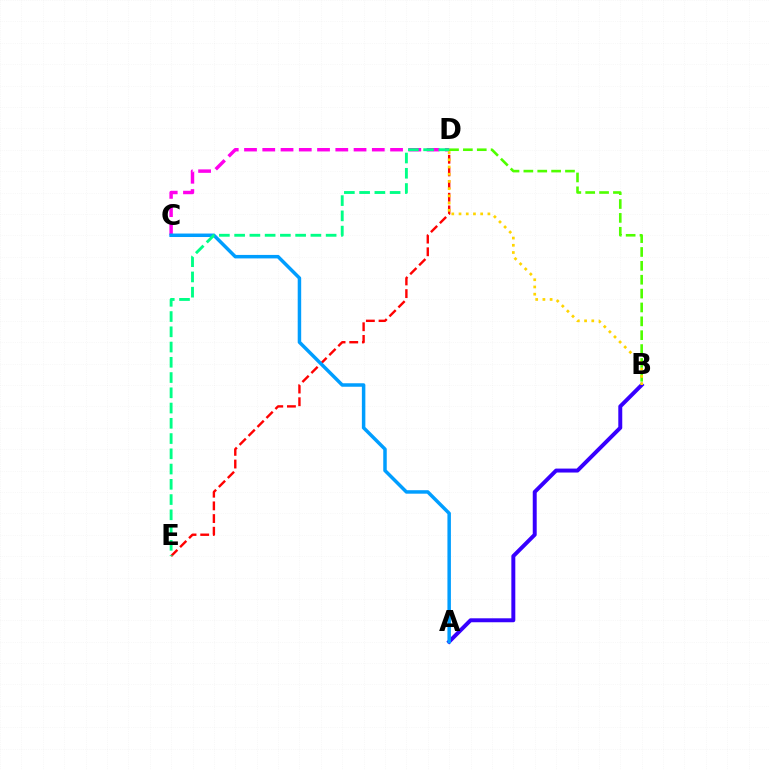{('A', 'B'): [{'color': '#3700ff', 'line_style': 'solid', 'thickness': 2.85}], ('D', 'E'): [{'color': '#ff0000', 'line_style': 'dashed', 'thickness': 1.72}, {'color': '#00ff86', 'line_style': 'dashed', 'thickness': 2.07}], ('C', 'D'): [{'color': '#ff00ed', 'line_style': 'dashed', 'thickness': 2.48}], ('B', 'D'): [{'color': '#4fff00', 'line_style': 'dashed', 'thickness': 1.88}, {'color': '#ffd500', 'line_style': 'dotted', 'thickness': 1.96}], ('A', 'C'): [{'color': '#009eff', 'line_style': 'solid', 'thickness': 2.51}]}